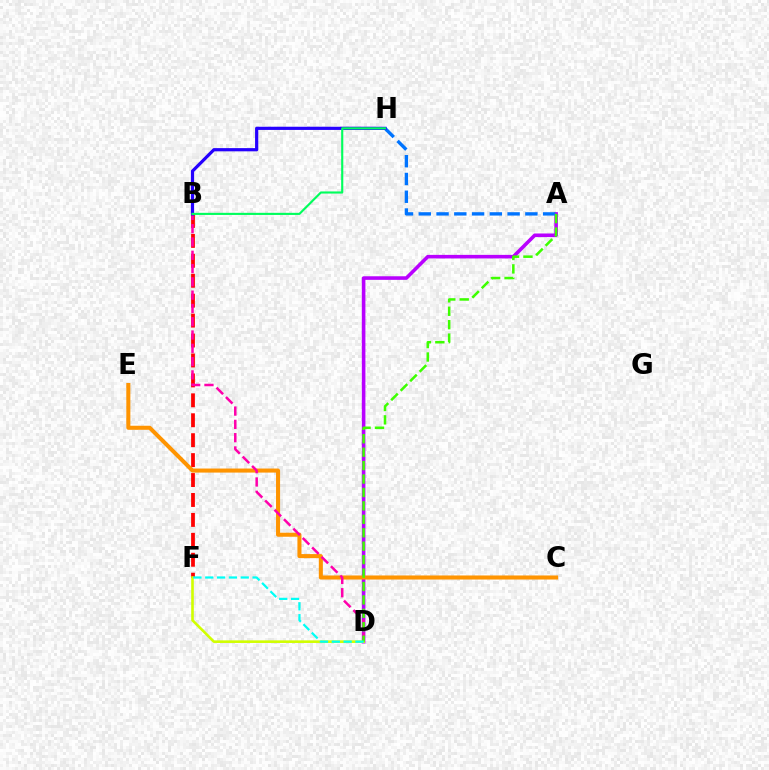{('B', 'F'): [{'color': '#ff0000', 'line_style': 'dashed', 'thickness': 2.71}], ('A', 'D'): [{'color': '#b900ff', 'line_style': 'solid', 'thickness': 2.58}, {'color': '#3dff00', 'line_style': 'dashed', 'thickness': 1.82}], ('C', 'E'): [{'color': '#ff9400', 'line_style': 'solid', 'thickness': 2.92}], ('A', 'H'): [{'color': '#0074ff', 'line_style': 'dashed', 'thickness': 2.41}], ('B', 'D'): [{'color': '#ff00ac', 'line_style': 'dashed', 'thickness': 1.81}], ('D', 'F'): [{'color': '#d1ff00', 'line_style': 'solid', 'thickness': 1.88}, {'color': '#00fff6', 'line_style': 'dashed', 'thickness': 1.61}], ('B', 'H'): [{'color': '#2500ff', 'line_style': 'solid', 'thickness': 2.3}, {'color': '#00ff5c', 'line_style': 'solid', 'thickness': 1.53}]}